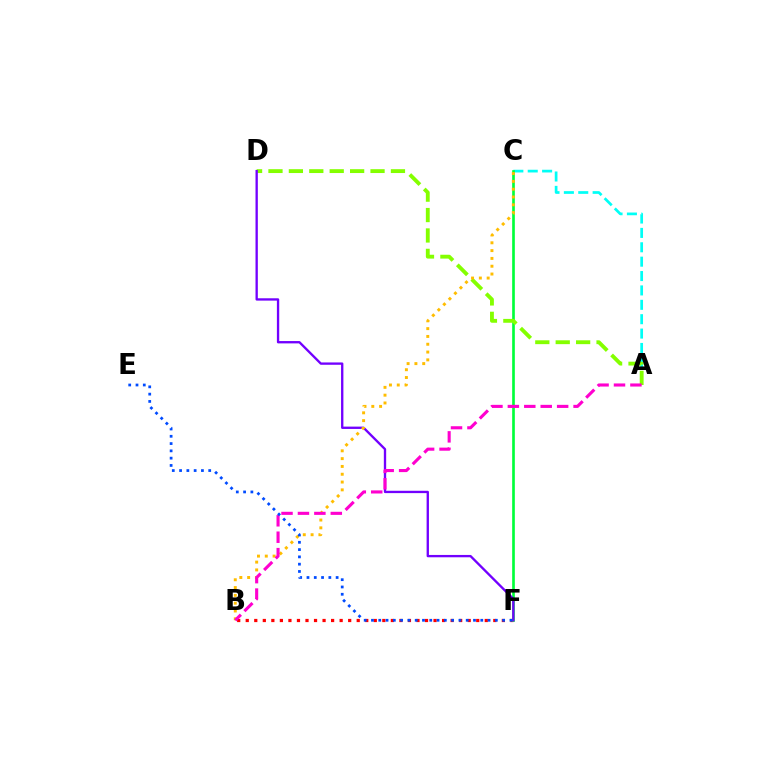{('B', 'F'): [{'color': '#ff0000', 'line_style': 'dotted', 'thickness': 2.32}], ('A', 'C'): [{'color': '#00fff6', 'line_style': 'dashed', 'thickness': 1.95}], ('C', 'F'): [{'color': '#00ff39', 'line_style': 'solid', 'thickness': 1.91}], ('A', 'D'): [{'color': '#84ff00', 'line_style': 'dashed', 'thickness': 2.77}], ('D', 'F'): [{'color': '#7200ff', 'line_style': 'solid', 'thickness': 1.68}], ('B', 'C'): [{'color': '#ffbd00', 'line_style': 'dotted', 'thickness': 2.12}], ('A', 'B'): [{'color': '#ff00cf', 'line_style': 'dashed', 'thickness': 2.23}], ('E', 'F'): [{'color': '#004bff', 'line_style': 'dotted', 'thickness': 1.98}]}